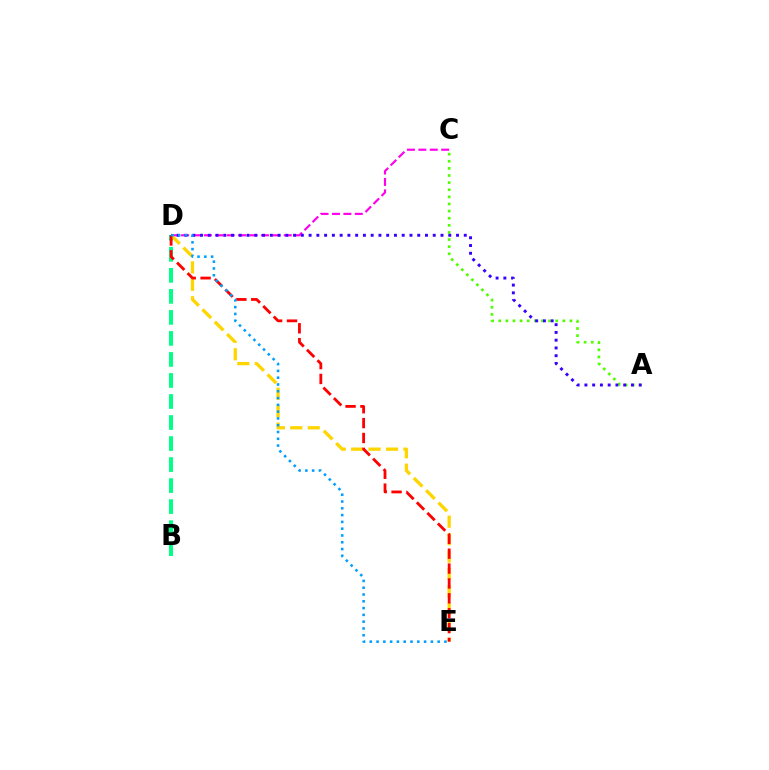{('B', 'D'): [{'color': '#00ff86', 'line_style': 'dashed', 'thickness': 2.86}], ('C', 'D'): [{'color': '#ff00ed', 'line_style': 'dashed', 'thickness': 1.55}], ('D', 'E'): [{'color': '#ffd500', 'line_style': 'dashed', 'thickness': 2.37}, {'color': '#ff0000', 'line_style': 'dashed', 'thickness': 2.02}, {'color': '#009eff', 'line_style': 'dotted', 'thickness': 1.84}], ('A', 'C'): [{'color': '#4fff00', 'line_style': 'dotted', 'thickness': 1.93}], ('A', 'D'): [{'color': '#3700ff', 'line_style': 'dotted', 'thickness': 2.11}]}